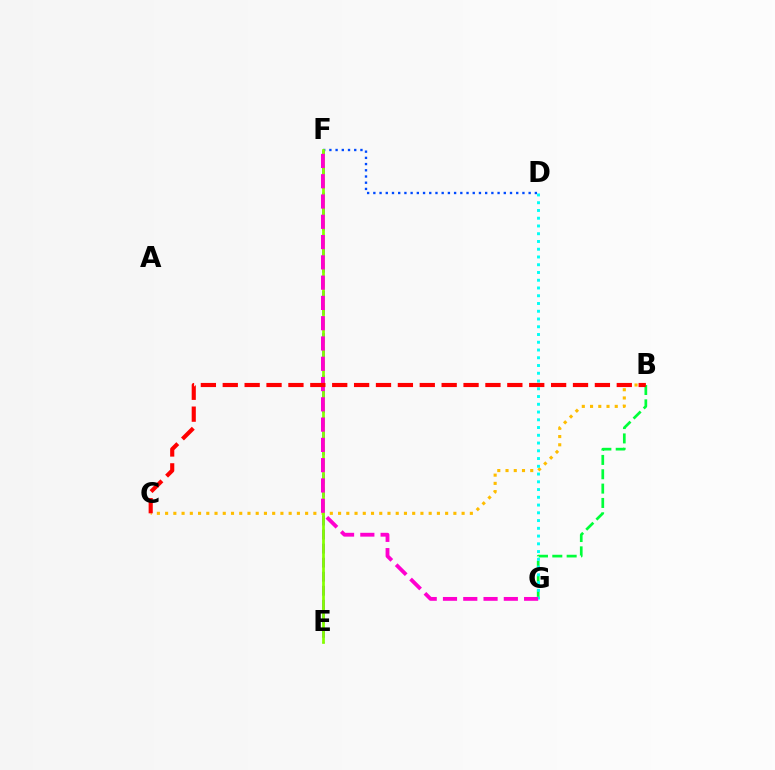{('B', 'C'): [{'color': '#ffbd00', 'line_style': 'dotted', 'thickness': 2.24}, {'color': '#ff0000', 'line_style': 'dashed', 'thickness': 2.97}], ('E', 'F'): [{'color': '#7200ff', 'line_style': 'dashed', 'thickness': 1.91}, {'color': '#84ff00', 'line_style': 'solid', 'thickness': 1.97}], ('D', 'F'): [{'color': '#004bff', 'line_style': 'dotted', 'thickness': 1.69}], ('B', 'G'): [{'color': '#00ff39', 'line_style': 'dashed', 'thickness': 1.95}], ('D', 'G'): [{'color': '#00fff6', 'line_style': 'dotted', 'thickness': 2.11}], ('F', 'G'): [{'color': '#ff00cf', 'line_style': 'dashed', 'thickness': 2.76}]}